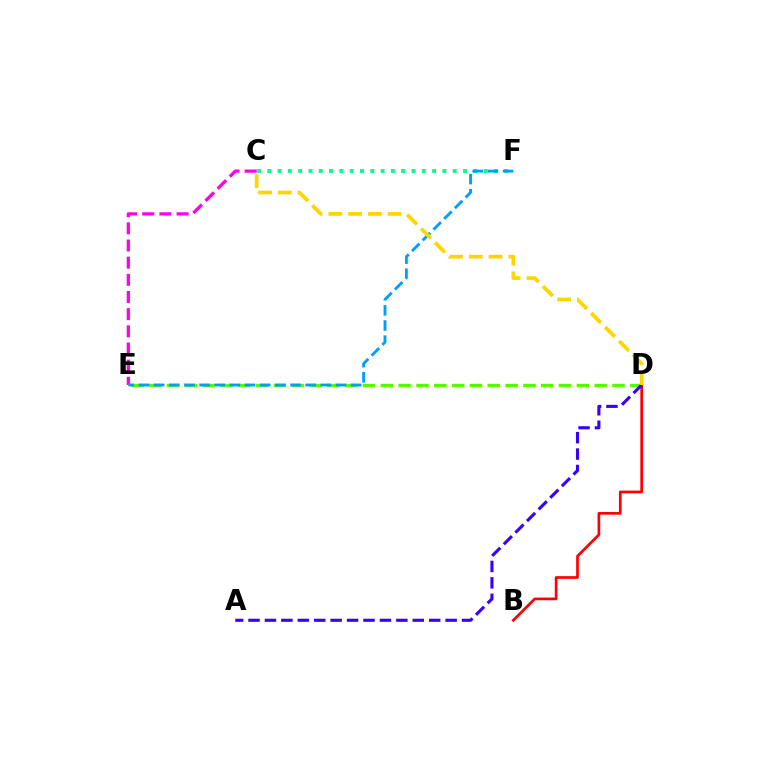{('C', 'E'): [{'color': '#ff00ed', 'line_style': 'dashed', 'thickness': 2.33}], ('D', 'E'): [{'color': '#4fff00', 'line_style': 'dashed', 'thickness': 2.42}], ('C', 'F'): [{'color': '#00ff86', 'line_style': 'dotted', 'thickness': 2.8}], ('B', 'D'): [{'color': '#ff0000', 'line_style': 'solid', 'thickness': 1.94}], ('E', 'F'): [{'color': '#009eff', 'line_style': 'dashed', 'thickness': 2.06}], ('A', 'D'): [{'color': '#3700ff', 'line_style': 'dashed', 'thickness': 2.23}], ('C', 'D'): [{'color': '#ffd500', 'line_style': 'dashed', 'thickness': 2.69}]}